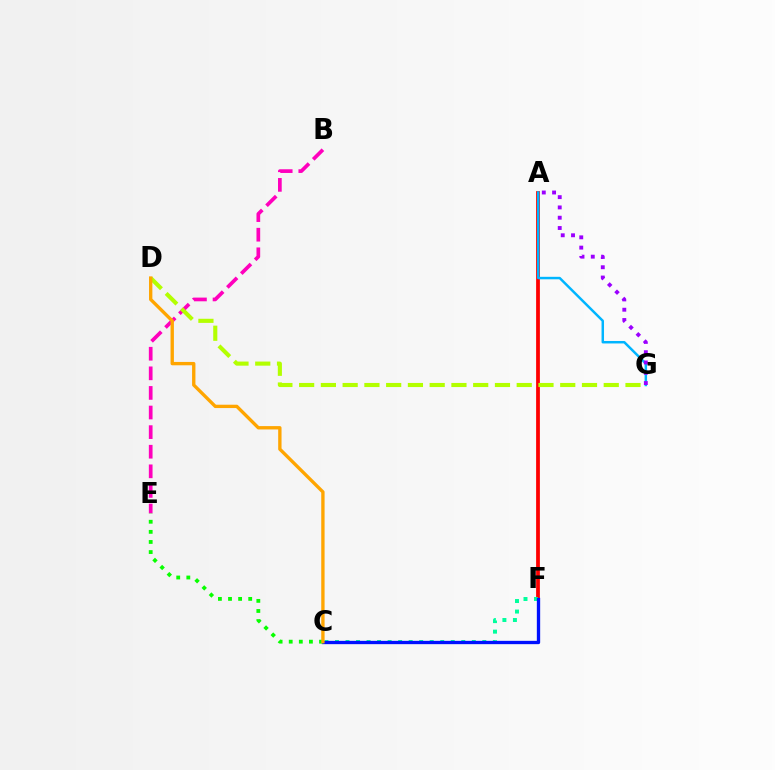{('A', 'F'): [{'color': '#ff0000', 'line_style': 'solid', 'thickness': 2.72}], ('A', 'G'): [{'color': '#00b5ff', 'line_style': 'solid', 'thickness': 1.78}, {'color': '#9b00ff', 'line_style': 'dotted', 'thickness': 2.8}], ('B', 'E'): [{'color': '#ff00bd', 'line_style': 'dashed', 'thickness': 2.66}], ('C', 'F'): [{'color': '#00ff9d', 'line_style': 'dotted', 'thickness': 2.86}, {'color': '#0010ff', 'line_style': 'solid', 'thickness': 2.39}], ('C', 'E'): [{'color': '#08ff00', 'line_style': 'dotted', 'thickness': 2.74}], ('D', 'G'): [{'color': '#b3ff00', 'line_style': 'dashed', 'thickness': 2.96}], ('C', 'D'): [{'color': '#ffa500', 'line_style': 'solid', 'thickness': 2.41}]}